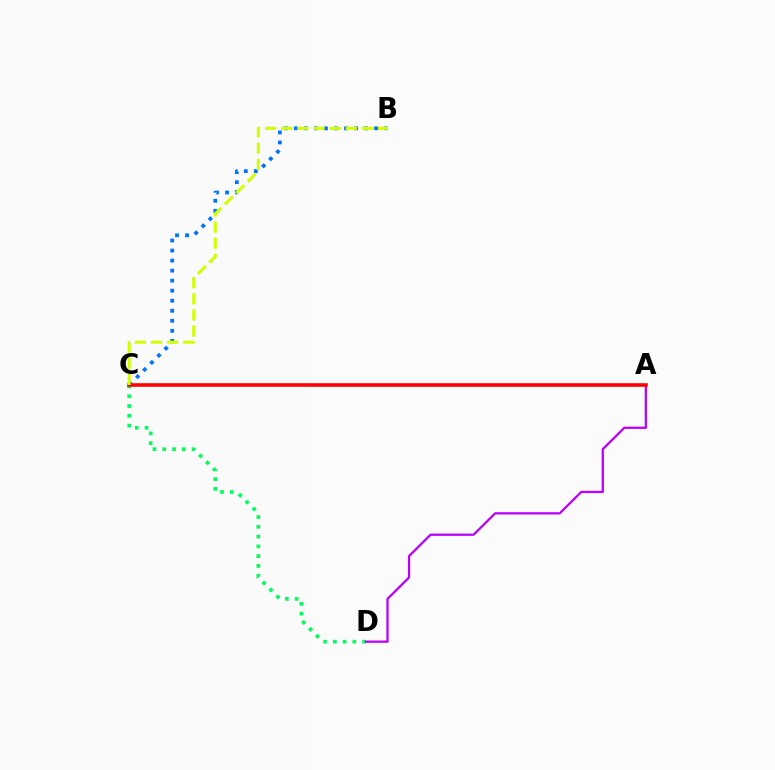{('C', 'D'): [{'color': '#00ff5c', 'line_style': 'dotted', 'thickness': 2.66}], ('B', 'C'): [{'color': '#0074ff', 'line_style': 'dotted', 'thickness': 2.73}, {'color': '#d1ff00', 'line_style': 'dashed', 'thickness': 2.19}], ('A', 'D'): [{'color': '#b900ff', 'line_style': 'solid', 'thickness': 1.63}], ('A', 'C'): [{'color': '#ff0000', 'line_style': 'solid', 'thickness': 2.57}]}